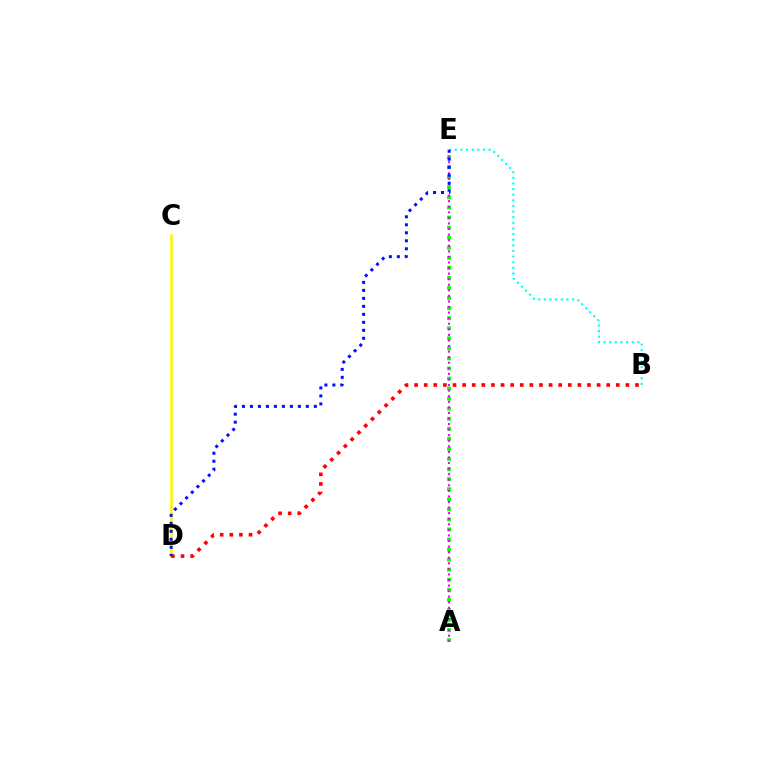{('A', 'E'): [{'color': '#08ff00', 'line_style': 'dotted', 'thickness': 2.73}, {'color': '#ee00ff', 'line_style': 'dotted', 'thickness': 1.51}], ('C', 'D'): [{'color': '#fcf500', 'line_style': 'solid', 'thickness': 1.83}], ('B', 'D'): [{'color': '#ff0000', 'line_style': 'dotted', 'thickness': 2.61}], ('B', 'E'): [{'color': '#00fff6', 'line_style': 'dotted', 'thickness': 1.53}], ('D', 'E'): [{'color': '#0010ff', 'line_style': 'dotted', 'thickness': 2.17}]}